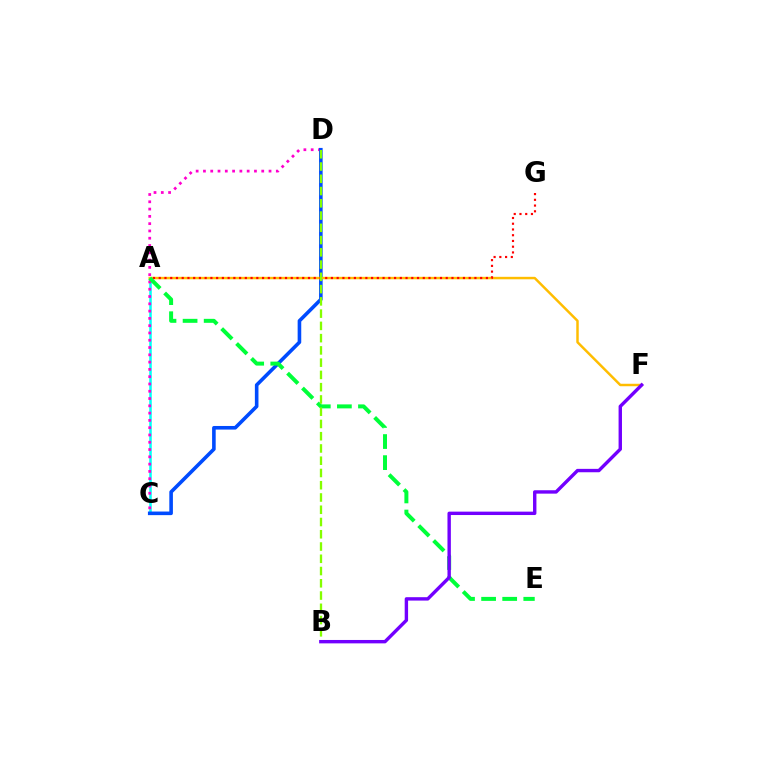{('A', 'C'): [{'color': '#00fff6', 'line_style': 'solid', 'thickness': 1.84}], ('C', 'D'): [{'color': '#ff00cf', 'line_style': 'dotted', 'thickness': 1.98}, {'color': '#004bff', 'line_style': 'solid', 'thickness': 2.59}], ('A', 'F'): [{'color': '#ffbd00', 'line_style': 'solid', 'thickness': 1.78}], ('A', 'G'): [{'color': '#ff0000', 'line_style': 'dotted', 'thickness': 1.56}], ('A', 'E'): [{'color': '#00ff39', 'line_style': 'dashed', 'thickness': 2.86}], ('B', 'D'): [{'color': '#84ff00', 'line_style': 'dashed', 'thickness': 1.67}], ('B', 'F'): [{'color': '#7200ff', 'line_style': 'solid', 'thickness': 2.44}]}